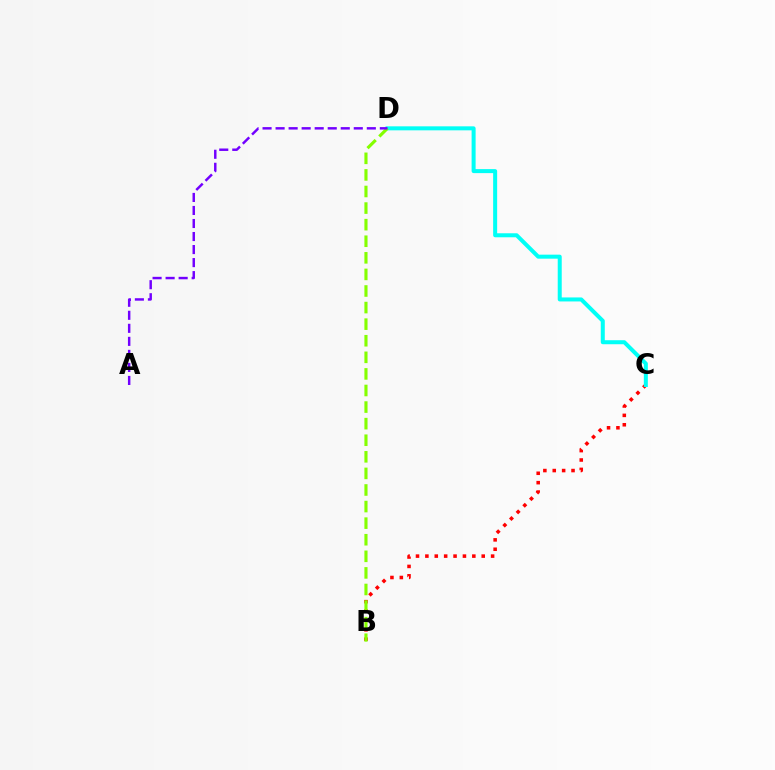{('B', 'C'): [{'color': '#ff0000', 'line_style': 'dotted', 'thickness': 2.55}], ('C', 'D'): [{'color': '#00fff6', 'line_style': 'solid', 'thickness': 2.89}], ('B', 'D'): [{'color': '#84ff00', 'line_style': 'dashed', 'thickness': 2.25}], ('A', 'D'): [{'color': '#7200ff', 'line_style': 'dashed', 'thickness': 1.77}]}